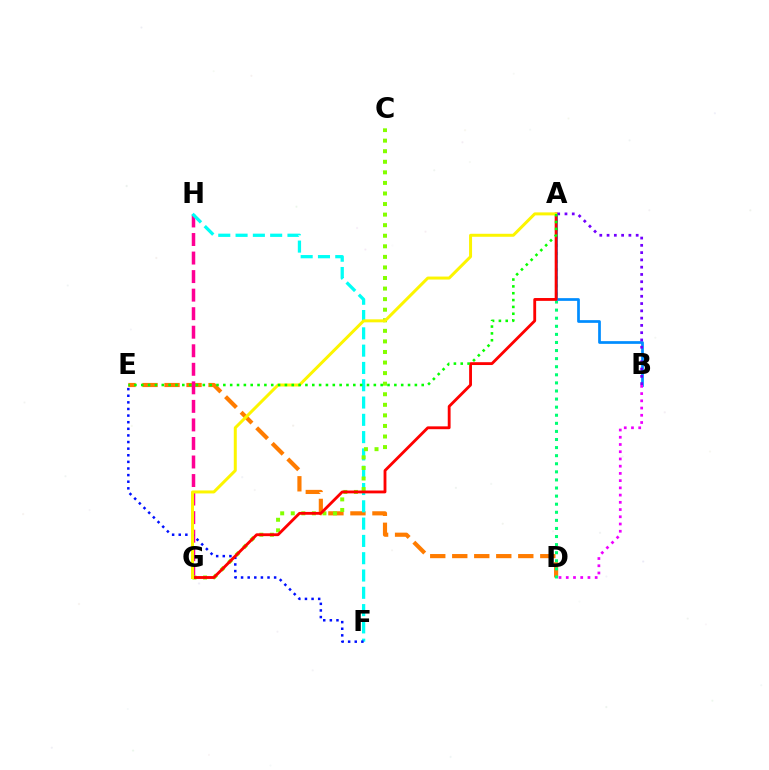{('D', 'E'): [{'color': '#ff7c00', 'line_style': 'dashed', 'thickness': 2.99}], ('A', 'D'): [{'color': '#00ff74', 'line_style': 'dotted', 'thickness': 2.2}], ('G', 'H'): [{'color': '#ff0094', 'line_style': 'dashed', 'thickness': 2.52}], ('F', 'H'): [{'color': '#00fff6', 'line_style': 'dashed', 'thickness': 2.35}], ('C', 'G'): [{'color': '#84ff00', 'line_style': 'dotted', 'thickness': 2.87}], ('A', 'B'): [{'color': '#008cff', 'line_style': 'solid', 'thickness': 1.96}, {'color': '#7200ff', 'line_style': 'dotted', 'thickness': 1.98}], ('E', 'F'): [{'color': '#0010ff', 'line_style': 'dotted', 'thickness': 1.8}], ('A', 'G'): [{'color': '#ff0000', 'line_style': 'solid', 'thickness': 2.05}, {'color': '#fcf500', 'line_style': 'solid', 'thickness': 2.15}], ('A', 'E'): [{'color': '#08ff00', 'line_style': 'dotted', 'thickness': 1.86}], ('B', 'D'): [{'color': '#ee00ff', 'line_style': 'dotted', 'thickness': 1.96}]}